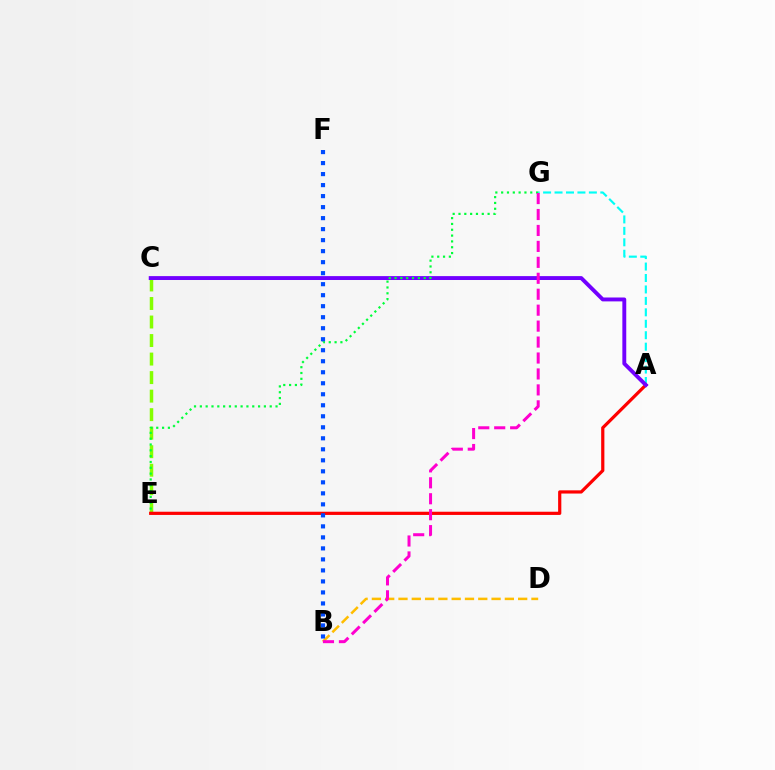{('B', 'D'): [{'color': '#ffbd00', 'line_style': 'dashed', 'thickness': 1.81}], ('A', 'G'): [{'color': '#00fff6', 'line_style': 'dashed', 'thickness': 1.55}], ('C', 'E'): [{'color': '#84ff00', 'line_style': 'dashed', 'thickness': 2.52}], ('A', 'E'): [{'color': '#ff0000', 'line_style': 'solid', 'thickness': 2.31}], ('A', 'C'): [{'color': '#7200ff', 'line_style': 'solid', 'thickness': 2.81}], ('E', 'G'): [{'color': '#00ff39', 'line_style': 'dotted', 'thickness': 1.58}], ('B', 'F'): [{'color': '#004bff', 'line_style': 'dotted', 'thickness': 2.99}], ('B', 'G'): [{'color': '#ff00cf', 'line_style': 'dashed', 'thickness': 2.17}]}